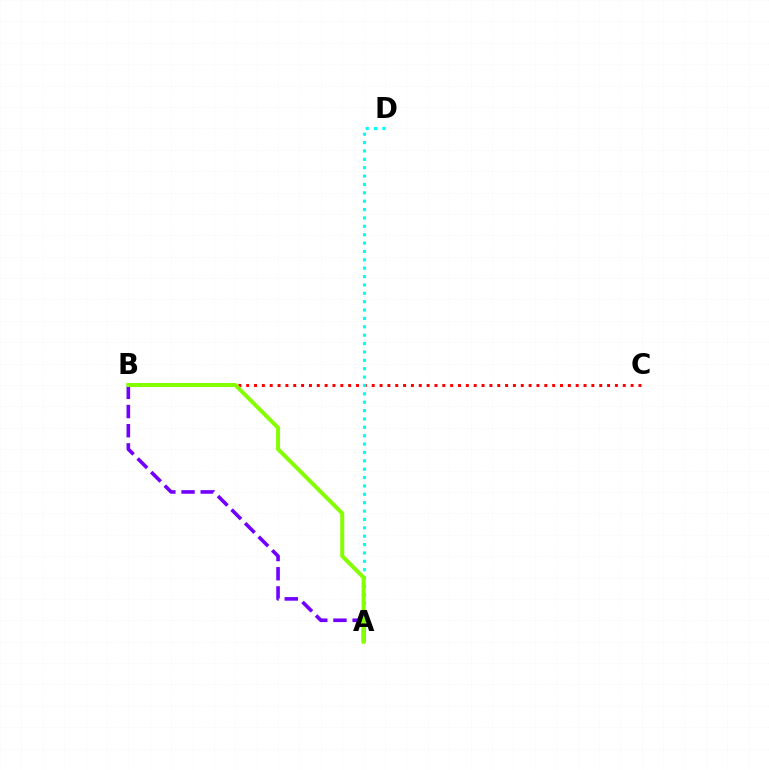{('B', 'C'): [{'color': '#ff0000', 'line_style': 'dotted', 'thickness': 2.13}], ('A', 'B'): [{'color': '#7200ff', 'line_style': 'dashed', 'thickness': 2.61}, {'color': '#84ff00', 'line_style': 'solid', 'thickness': 2.87}], ('A', 'D'): [{'color': '#00fff6', 'line_style': 'dotted', 'thickness': 2.28}]}